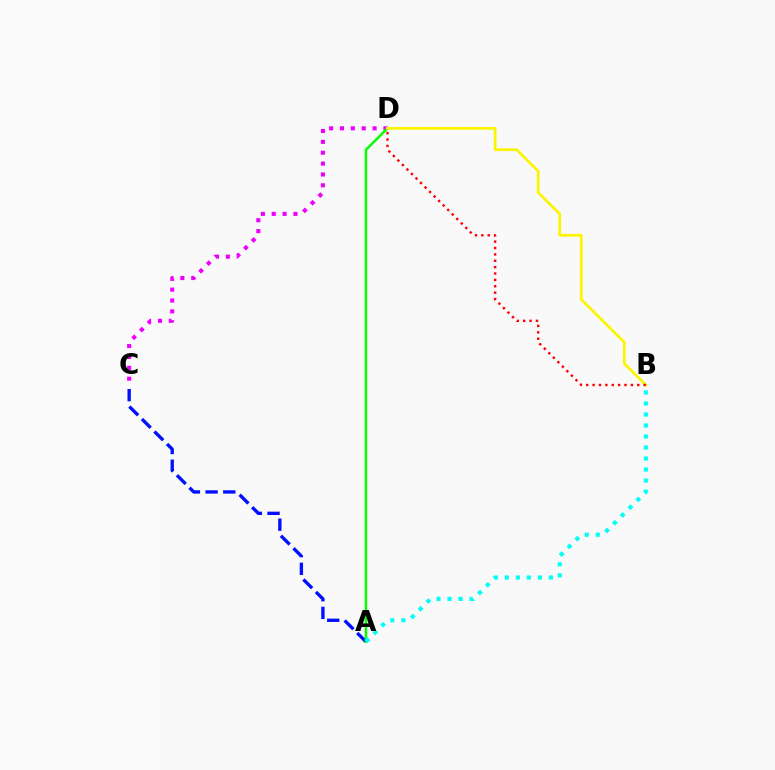{('A', 'C'): [{'color': '#0010ff', 'line_style': 'dashed', 'thickness': 2.4}], ('C', 'D'): [{'color': '#ee00ff', 'line_style': 'dotted', 'thickness': 2.95}], ('A', 'D'): [{'color': '#08ff00', 'line_style': 'solid', 'thickness': 1.8}], ('B', 'D'): [{'color': '#fcf500', 'line_style': 'solid', 'thickness': 1.96}, {'color': '#ff0000', 'line_style': 'dotted', 'thickness': 1.73}], ('A', 'B'): [{'color': '#00fff6', 'line_style': 'dotted', 'thickness': 2.99}]}